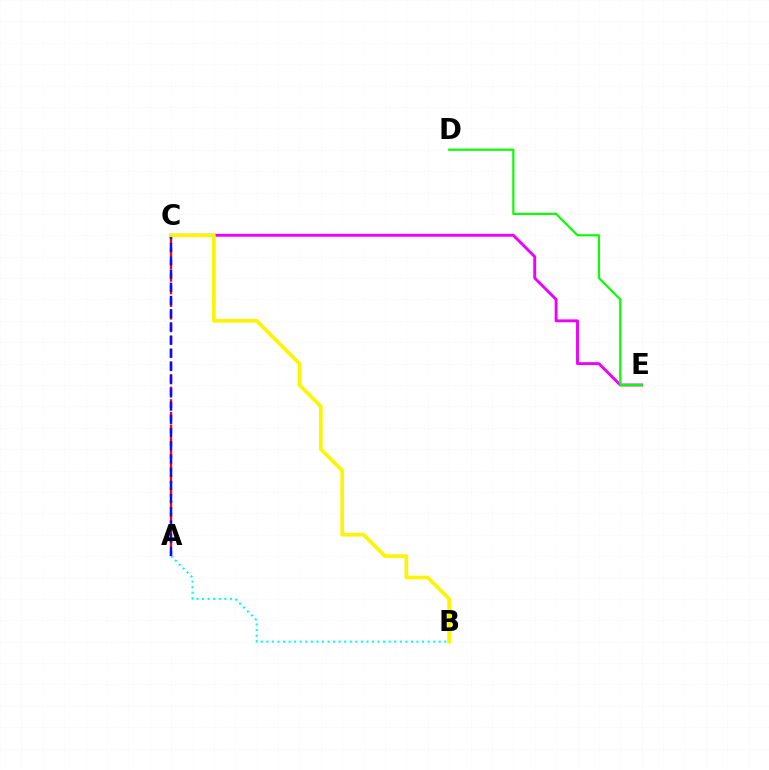{('C', 'E'): [{'color': '#ee00ff', 'line_style': 'solid', 'thickness': 2.09}], ('D', 'E'): [{'color': '#08ff00', 'line_style': 'solid', 'thickness': 1.56}], ('A', 'C'): [{'color': '#ff0000', 'line_style': 'dashed', 'thickness': 1.72}, {'color': '#0010ff', 'line_style': 'dashed', 'thickness': 1.79}], ('A', 'B'): [{'color': '#00fff6', 'line_style': 'dotted', 'thickness': 1.51}], ('B', 'C'): [{'color': '#fcf500', 'line_style': 'solid', 'thickness': 2.64}]}